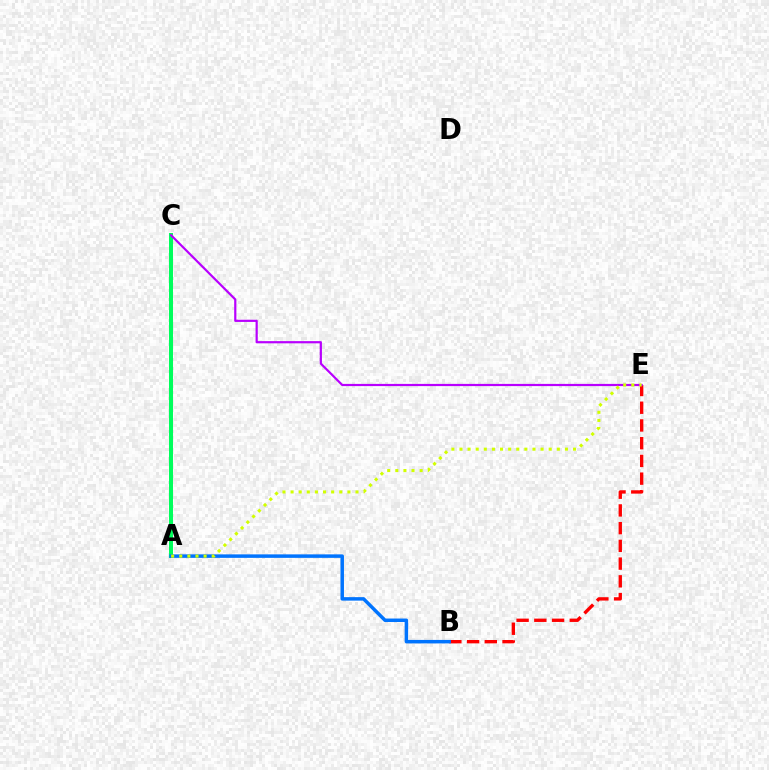{('B', 'E'): [{'color': '#ff0000', 'line_style': 'dashed', 'thickness': 2.41}], ('A', 'C'): [{'color': '#00ff5c', 'line_style': 'solid', 'thickness': 2.89}], ('C', 'E'): [{'color': '#b900ff', 'line_style': 'solid', 'thickness': 1.58}], ('A', 'B'): [{'color': '#0074ff', 'line_style': 'solid', 'thickness': 2.51}], ('A', 'E'): [{'color': '#d1ff00', 'line_style': 'dotted', 'thickness': 2.2}]}